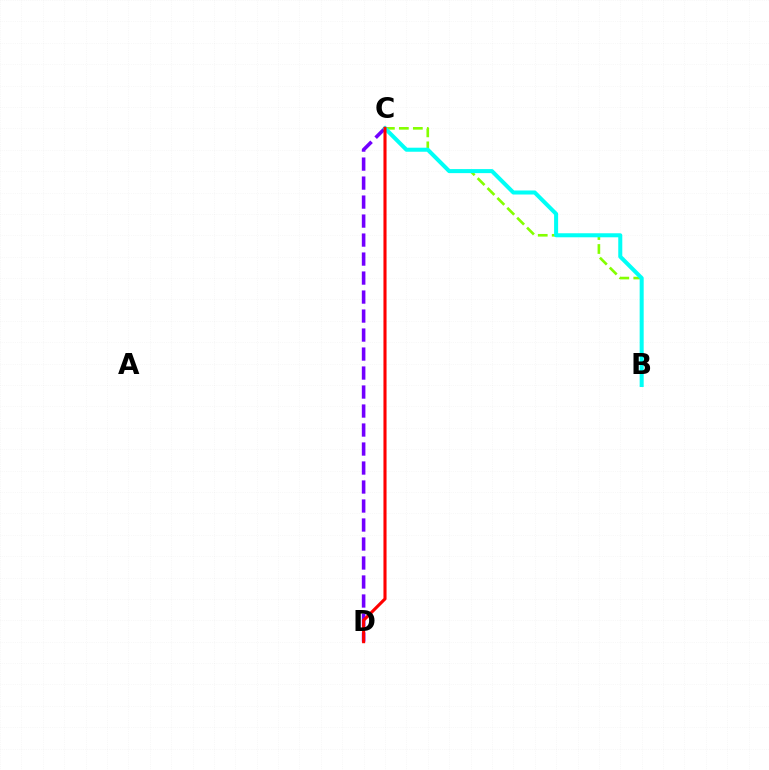{('C', 'D'): [{'color': '#7200ff', 'line_style': 'dashed', 'thickness': 2.58}, {'color': '#ff0000', 'line_style': 'solid', 'thickness': 2.22}], ('B', 'C'): [{'color': '#84ff00', 'line_style': 'dashed', 'thickness': 1.9}, {'color': '#00fff6', 'line_style': 'solid', 'thickness': 2.9}]}